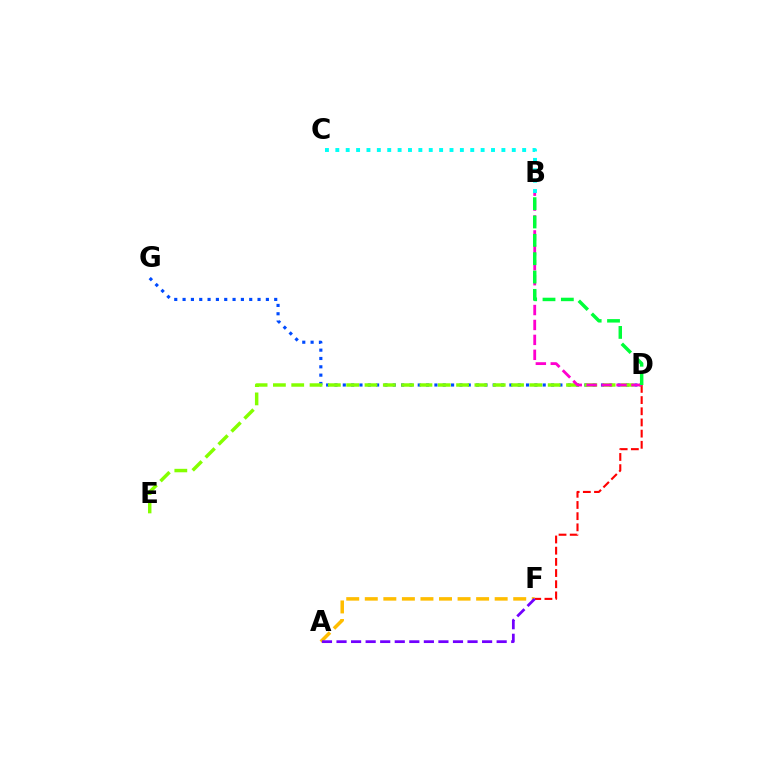{('D', 'G'): [{'color': '#004bff', 'line_style': 'dotted', 'thickness': 2.26}], ('D', 'E'): [{'color': '#84ff00', 'line_style': 'dashed', 'thickness': 2.49}], ('A', 'F'): [{'color': '#ffbd00', 'line_style': 'dashed', 'thickness': 2.52}, {'color': '#7200ff', 'line_style': 'dashed', 'thickness': 1.98}], ('D', 'F'): [{'color': '#ff0000', 'line_style': 'dashed', 'thickness': 1.52}], ('B', 'D'): [{'color': '#ff00cf', 'line_style': 'dashed', 'thickness': 2.03}, {'color': '#00ff39', 'line_style': 'dashed', 'thickness': 2.49}], ('B', 'C'): [{'color': '#00fff6', 'line_style': 'dotted', 'thickness': 2.82}]}